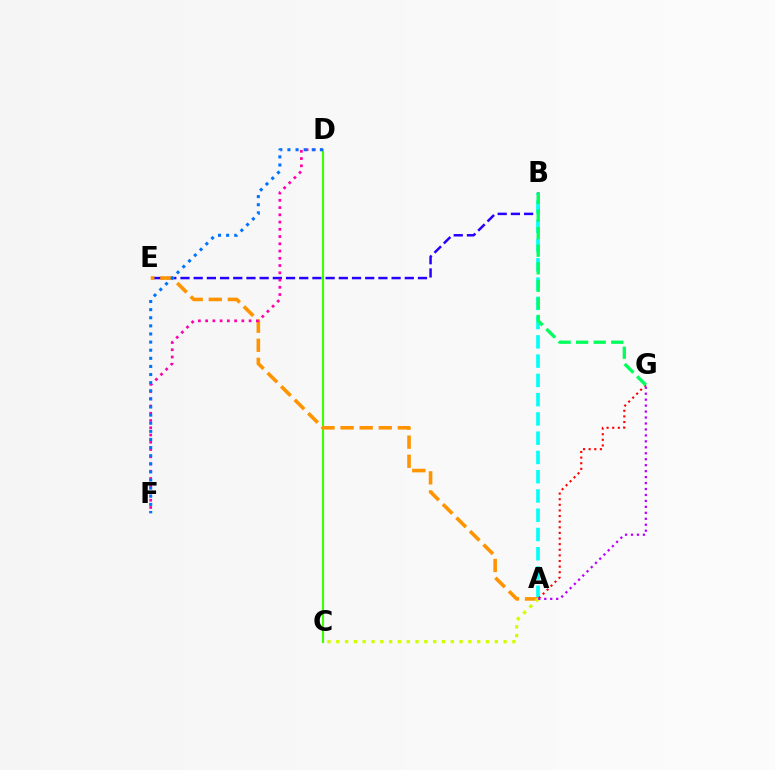{('B', 'E'): [{'color': '#2500ff', 'line_style': 'dashed', 'thickness': 1.79}], ('A', 'B'): [{'color': '#00fff6', 'line_style': 'dashed', 'thickness': 2.62}], ('A', 'G'): [{'color': '#ff0000', 'line_style': 'dotted', 'thickness': 1.53}, {'color': '#b900ff', 'line_style': 'dotted', 'thickness': 1.62}], ('C', 'D'): [{'color': '#3dff00', 'line_style': 'solid', 'thickness': 1.54}], ('A', 'E'): [{'color': '#ff9400', 'line_style': 'dashed', 'thickness': 2.59}], ('D', 'F'): [{'color': '#ff00ac', 'line_style': 'dotted', 'thickness': 1.97}, {'color': '#0074ff', 'line_style': 'dotted', 'thickness': 2.2}], ('B', 'G'): [{'color': '#00ff5c', 'line_style': 'dashed', 'thickness': 2.38}], ('A', 'C'): [{'color': '#d1ff00', 'line_style': 'dotted', 'thickness': 2.39}]}